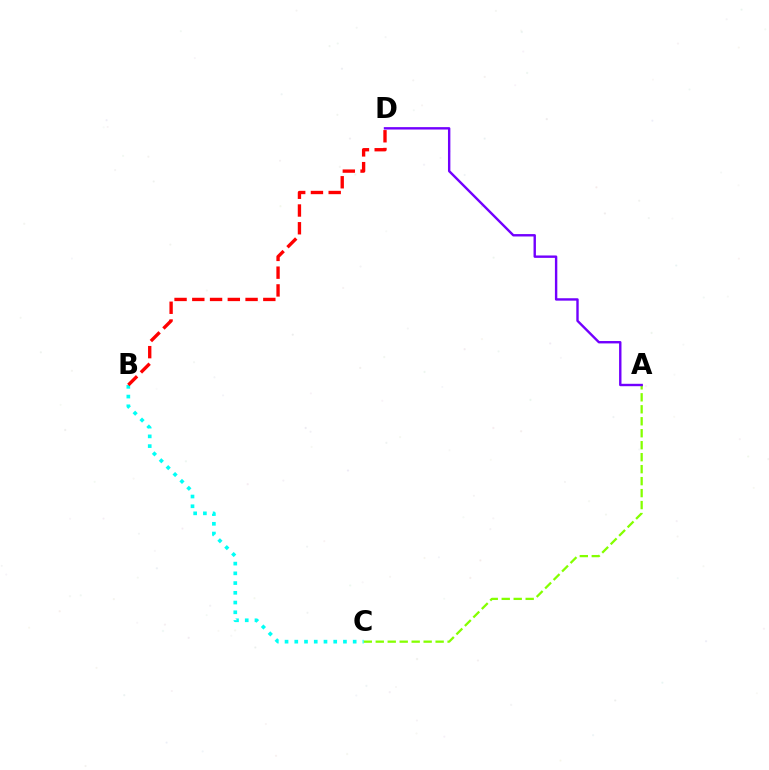{('A', 'C'): [{'color': '#84ff00', 'line_style': 'dashed', 'thickness': 1.63}], ('B', 'C'): [{'color': '#00fff6', 'line_style': 'dotted', 'thickness': 2.64}], ('B', 'D'): [{'color': '#ff0000', 'line_style': 'dashed', 'thickness': 2.41}], ('A', 'D'): [{'color': '#7200ff', 'line_style': 'solid', 'thickness': 1.73}]}